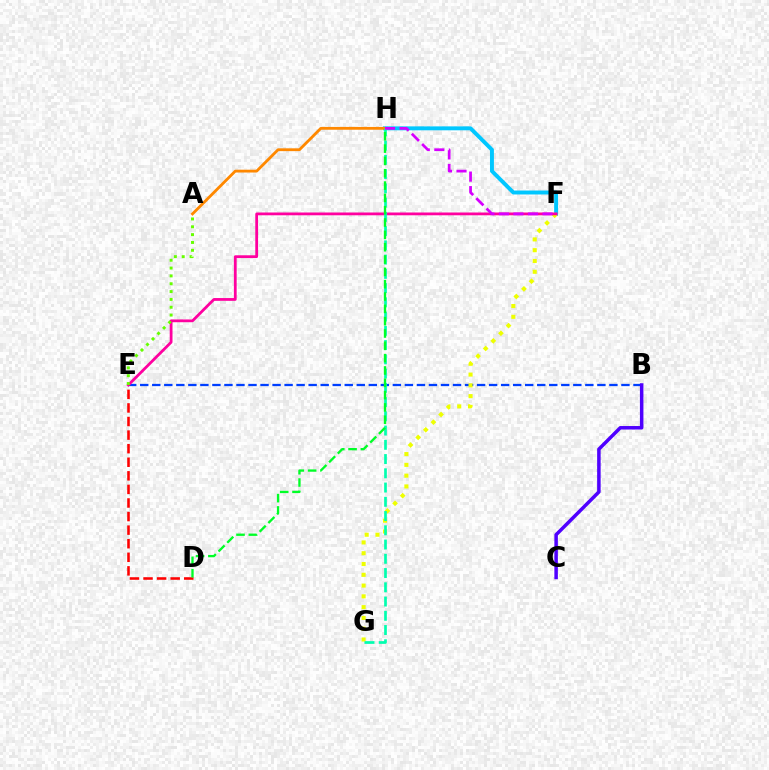{('F', 'H'): [{'color': '#00c7ff', 'line_style': 'solid', 'thickness': 2.83}, {'color': '#d600ff', 'line_style': 'dashed', 'thickness': 1.97}], ('B', 'E'): [{'color': '#003fff', 'line_style': 'dashed', 'thickness': 1.63}], ('F', 'G'): [{'color': '#eeff00', 'line_style': 'dotted', 'thickness': 2.93}], ('A', 'H'): [{'color': '#ff8800', 'line_style': 'solid', 'thickness': 2.03}], ('B', 'C'): [{'color': '#4f00ff', 'line_style': 'solid', 'thickness': 2.52}], ('E', 'F'): [{'color': '#ff00a0', 'line_style': 'solid', 'thickness': 2.0}], ('G', 'H'): [{'color': '#00ffaf', 'line_style': 'dashed', 'thickness': 1.94}], ('D', 'E'): [{'color': '#ff0000', 'line_style': 'dashed', 'thickness': 1.84}], ('A', 'E'): [{'color': '#66ff00', 'line_style': 'dotted', 'thickness': 2.13}], ('D', 'H'): [{'color': '#00ff27', 'line_style': 'dashed', 'thickness': 1.67}]}